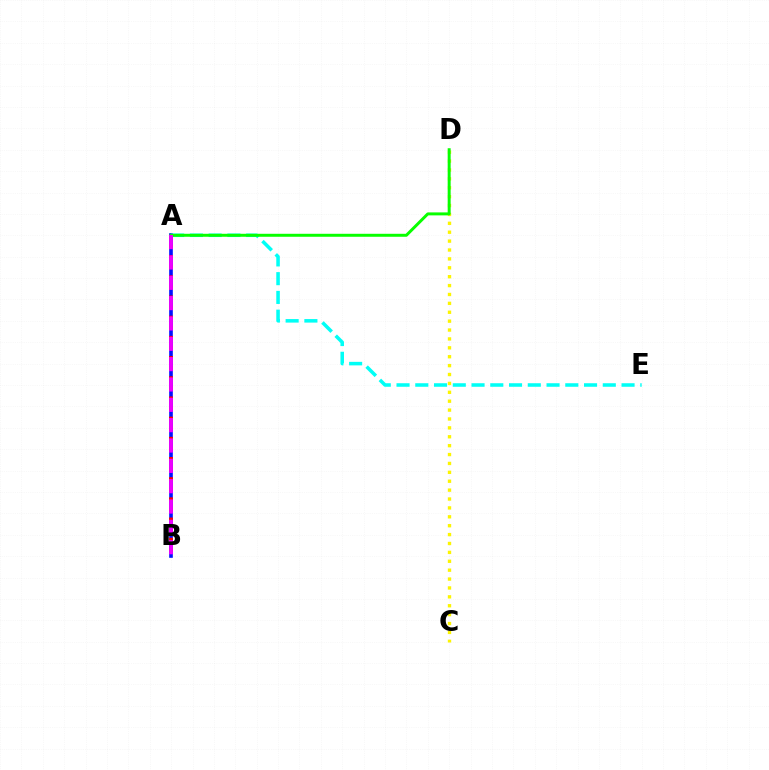{('A', 'B'): [{'color': '#0010ff', 'line_style': 'solid', 'thickness': 2.61}, {'color': '#ff0000', 'line_style': 'dotted', 'thickness': 2.74}, {'color': '#ee00ff', 'line_style': 'dashed', 'thickness': 2.76}], ('C', 'D'): [{'color': '#fcf500', 'line_style': 'dotted', 'thickness': 2.42}], ('A', 'E'): [{'color': '#00fff6', 'line_style': 'dashed', 'thickness': 2.55}], ('A', 'D'): [{'color': '#08ff00', 'line_style': 'solid', 'thickness': 2.14}]}